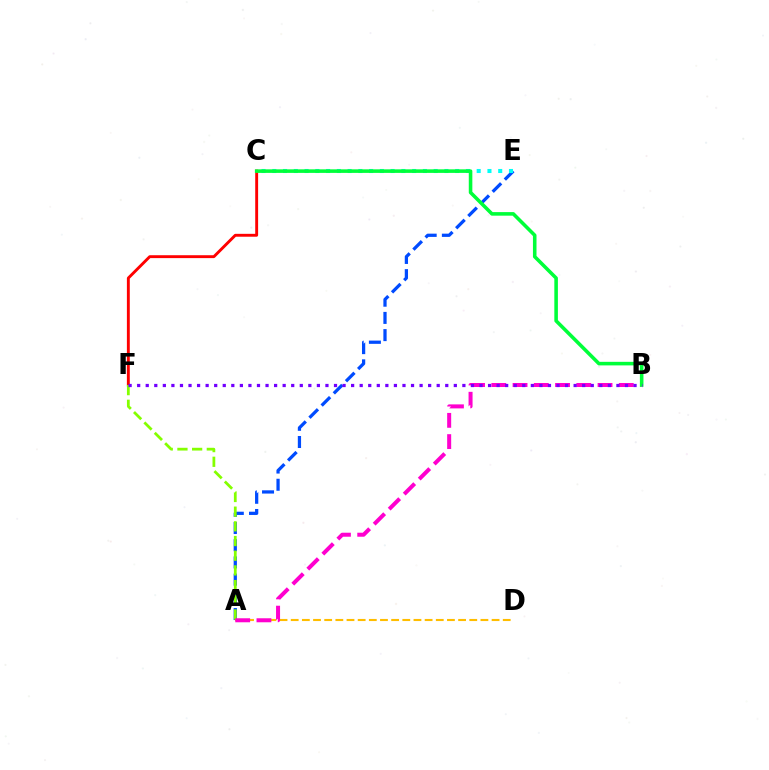{('C', 'F'): [{'color': '#ff0000', 'line_style': 'solid', 'thickness': 2.08}], ('A', 'E'): [{'color': '#004bff', 'line_style': 'dashed', 'thickness': 2.34}], ('A', 'D'): [{'color': '#ffbd00', 'line_style': 'dashed', 'thickness': 1.52}], ('A', 'F'): [{'color': '#84ff00', 'line_style': 'dashed', 'thickness': 1.99}], ('A', 'B'): [{'color': '#ff00cf', 'line_style': 'dashed', 'thickness': 2.89}], ('C', 'E'): [{'color': '#00fff6', 'line_style': 'dotted', 'thickness': 2.92}], ('B', 'C'): [{'color': '#00ff39', 'line_style': 'solid', 'thickness': 2.57}], ('B', 'F'): [{'color': '#7200ff', 'line_style': 'dotted', 'thickness': 2.33}]}